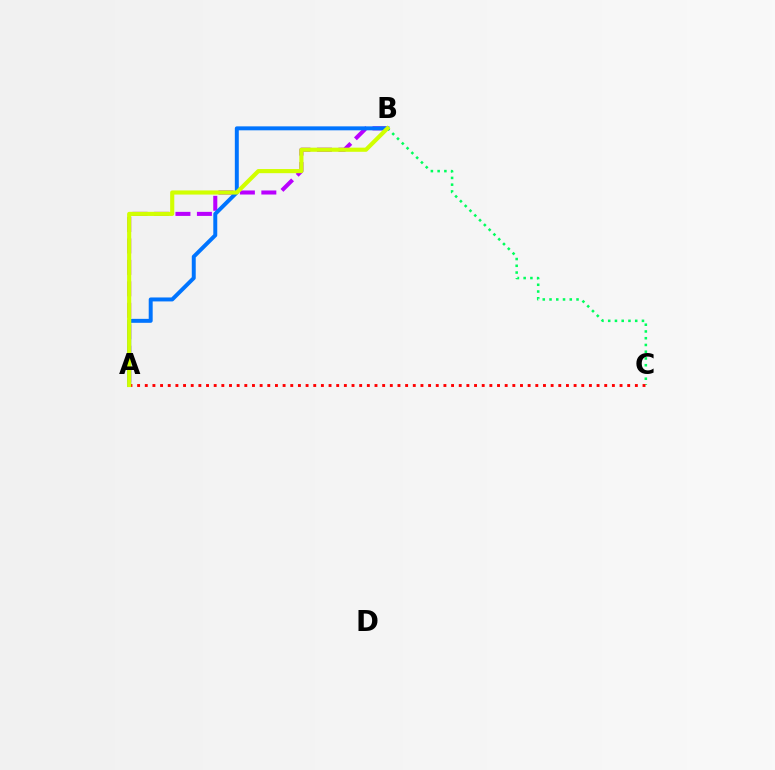{('A', 'B'): [{'color': '#b900ff', 'line_style': 'dashed', 'thickness': 2.91}, {'color': '#0074ff', 'line_style': 'solid', 'thickness': 2.85}, {'color': '#d1ff00', 'line_style': 'solid', 'thickness': 2.98}], ('B', 'C'): [{'color': '#00ff5c', 'line_style': 'dotted', 'thickness': 1.83}], ('A', 'C'): [{'color': '#ff0000', 'line_style': 'dotted', 'thickness': 2.08}]}